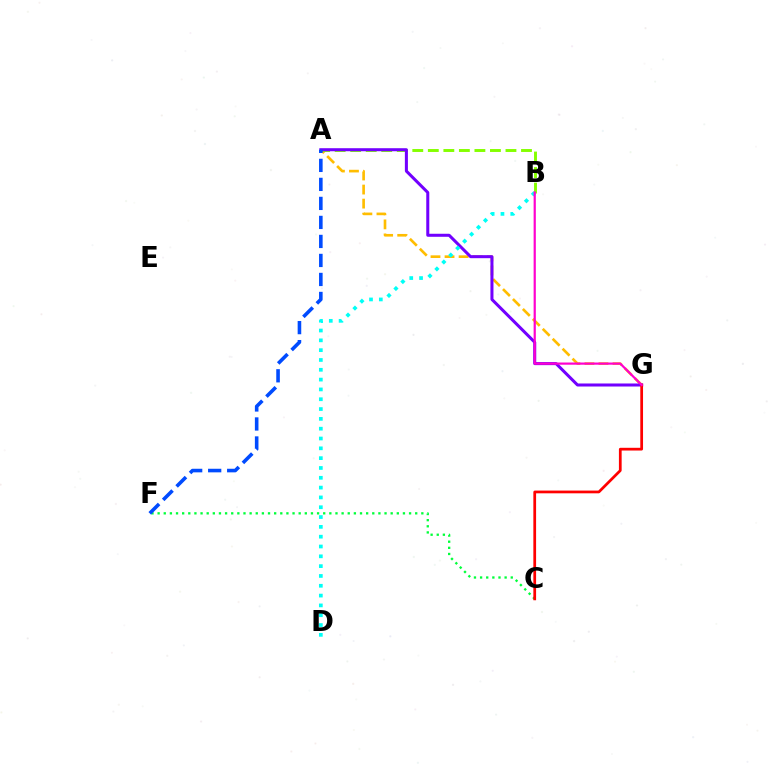{('A', 'G'): [{'color': '#ffbd00', 'line_style': 'dashed', 'thickness': 1.91}, {'color': '#7200ff', 'line_style': 'solid', 'thickness': 2.18}], ('A', 'B'): [{'color': '#84ff00', 'line_style': 'dashed', 'thickness': 2.11}], ('C', 'F'): [{'color': '#00ff39', 'line_style': 'dotted', 'thickness': 1.67}], ('B', 'D'): [{'color': '#00fff6', 'line_style': 'dotted', 'thickness': 2.67}], ('C', 'G'): [{'color': '#ff0000', 'line_style': 'solid', 'thickness': 1.97}], ('B', 'G'): [{'color': '#ff00cf', 'line_style': 'solid', 'thickness': 1.59}], ('A', 'F'): [{'color': '#004bff', 'line_style': 'dashed', 'thickness': 2.58}]}